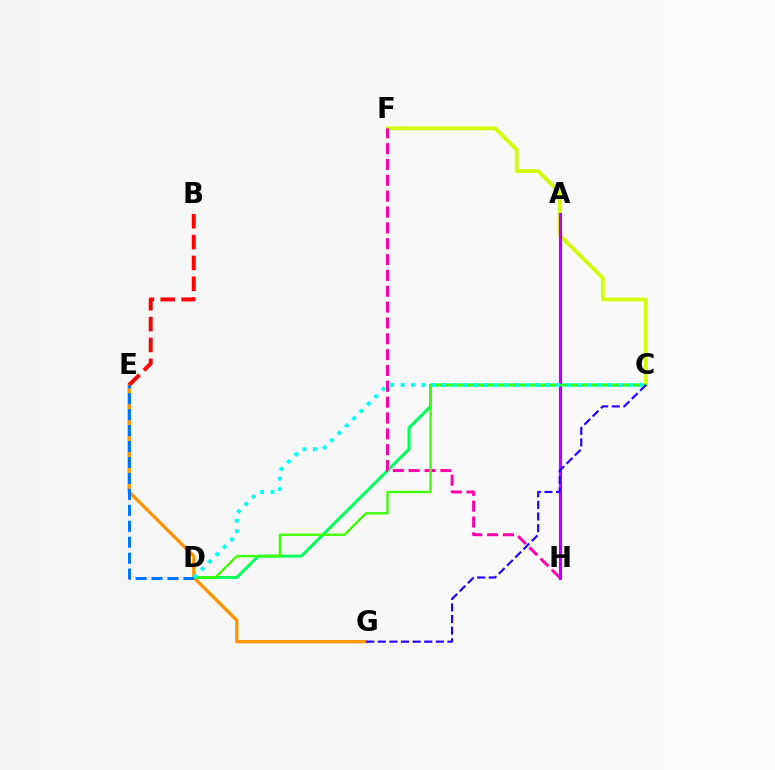{('C', 'D'): [{'color': '#00ff5c', 'line_style': 'solid', 'thickness': 2.19}, {'color': '#3dff00', 'line_style': 'solid', 'thickness': 1.68}, {'color': '#00fff6', 'line_style': 'dotted', 'thickness': 2.82}], ('C', 'F'): [{'color': '#d1ff00', 'line_style': 'solid', 'thickness': 2.73}], ('E', 'G'): [{'color': '#ff9400', 'line_style': 'solid', 'thickness': 2.36}], ('A', 'H'): [{'color': '#b900ff', 'line_style': 'solid', 'thickness': 2.24}], ('B', 'E'): [{'color': '#ff0000', 'line_style': 'dashed', 'thickness': 2.83}], ('F', 'H'): [{'color': '#ff00ac', 'line_style': 'dashed', 'thickness': 2.15}], ('C', 'G'): [{'color': '#2500ff', 'line_style': 'dashed', 'thickness': 1.58}], ('D', 'E'): [{'color': '#0074ff', 'line_style': 'dashed', 'thickness': 2.17}]}